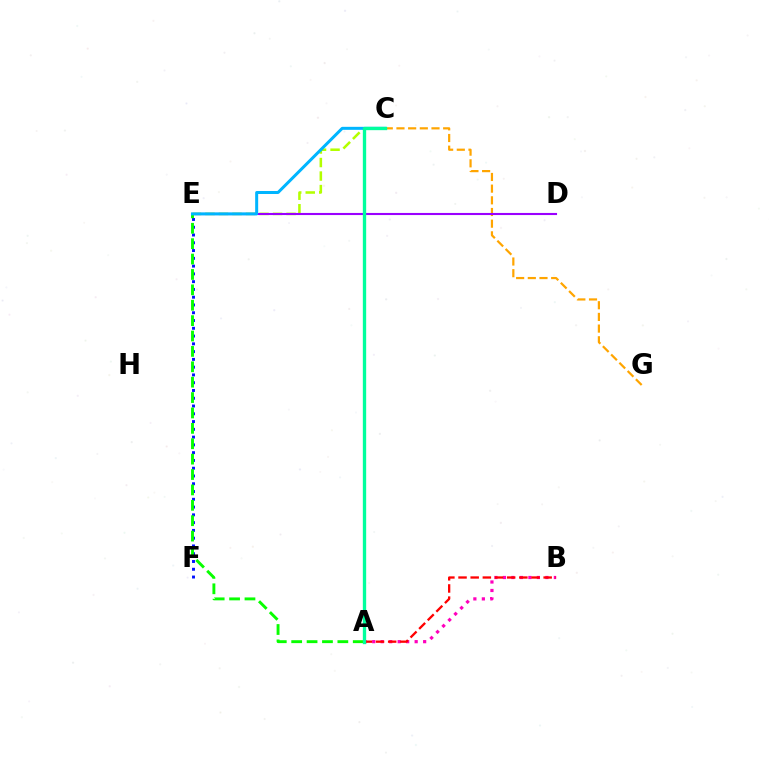{('A', 'B'): [{'color': '#ff00bd', 'line_style': 'dotted', 'thickness': 2.31}, {'color': '#ff0000', 'line_style': 'dashed', 'thickness': 1.65}], ('C', 'G'): [{'color': '#ffa500', 'line_style': 'dashed', 'thickness': 1.59}], ('C', 'E'): [{'color': '#b3ff00', 'line_style': 'dashed', 'thickness': 1.84}, {'color': '#00b5ff', 'line_style': 'solid', 'thickness': 2.16}], ('E', 'F'): [{'color': '#0010ff', 'line_style': 'dotted', 'thickness': 2.11}], ('D', 'E'): [{'color': '#9b00ff', 'line_style': 'solid', 'thickness': 1.51}], ('A', 'E'): [{'color': '#08ff00', 'line_style': 'dashed', 'thickness': 2.09}], ('A', 'C'): [{'color': '#00ff9d', 'line_style': 'solid', 'thickness': 2.4}]}